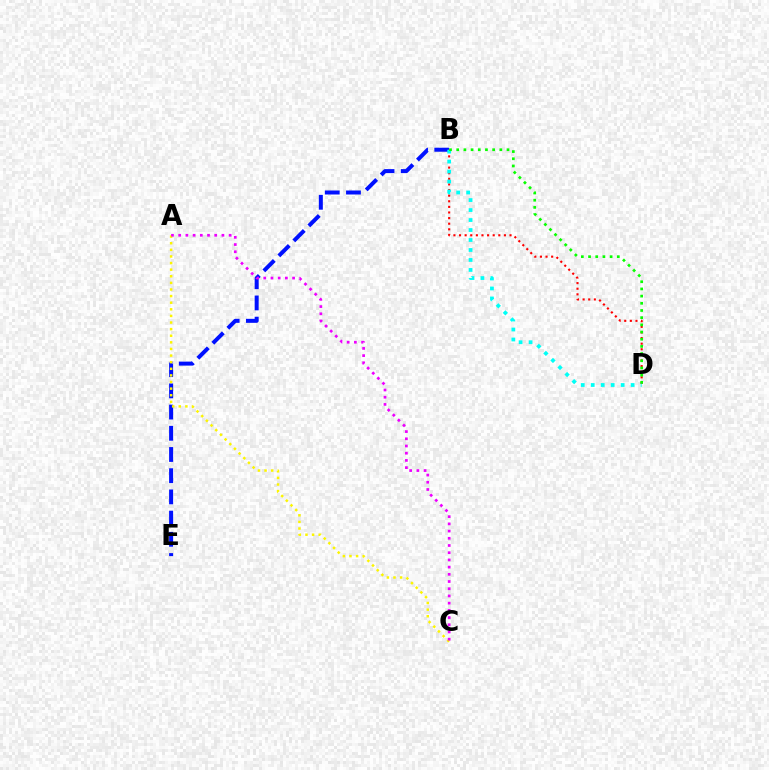{('B', 'E'): [{'color': '#0010ff', 'line_style': 'dashed', 'thickness': 2.88}], ('B', 'D'): [{'color': '#ff0000', 'line_style': 'dotted', 'thickness': 1.52}, {'color': '#00fff6', 'line_style': 'dotted', 'thickness': 2.71}, {'color': '#08ff00', 'line_style': 'dotted', 'thickness': 1.95}], ('A', 'C'): [{'color': '#fcf500', 'line_style': 'dotted', 'thickness': 1.8}, {'color': '#ee00ff', 'line_style': 'dotted', 'thickness': 1.96}]}